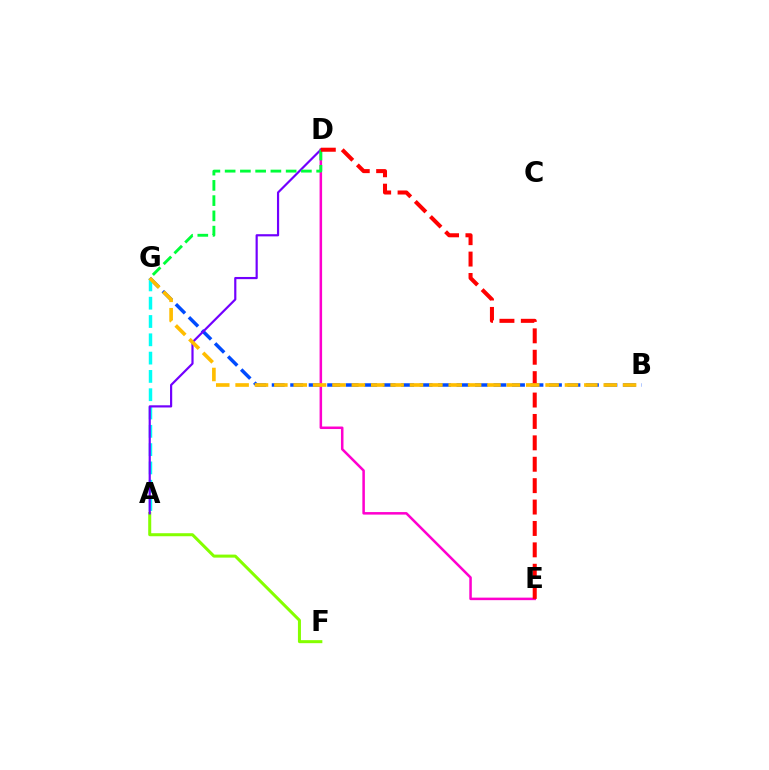{('B', 'G'): [{'color': '#004bff', 'line_style': 'dashed', 'thickness': 2.51}, {'color': '#ffbd00', 'line_style': 'dashed', 'thickness': 2.63}], ('D', 'E'): [{'color': '#ff00cf', 'line_style': 'solid', 'thickness': 1.82}, {'color': '#ff0000', 'line_style': 'dashed', 'thickness': 2.91}], ('A', 'G'): [{'color': '#00fff6', 'line_style': 'dashed', 'thickness': 2.49}], ('A', 'F'): [{'color': '#84ff00', 'line_style': 'solid', 'thickness': 2.17}], ('A', 'D'): [{'color': '#7200ff', 'line_style': 'solid', 'thickness': 1.57}], ('D', 'G'): [{'color': '#00ff39', 'line_style': 'dashed', 'thickness': 2.07}]}